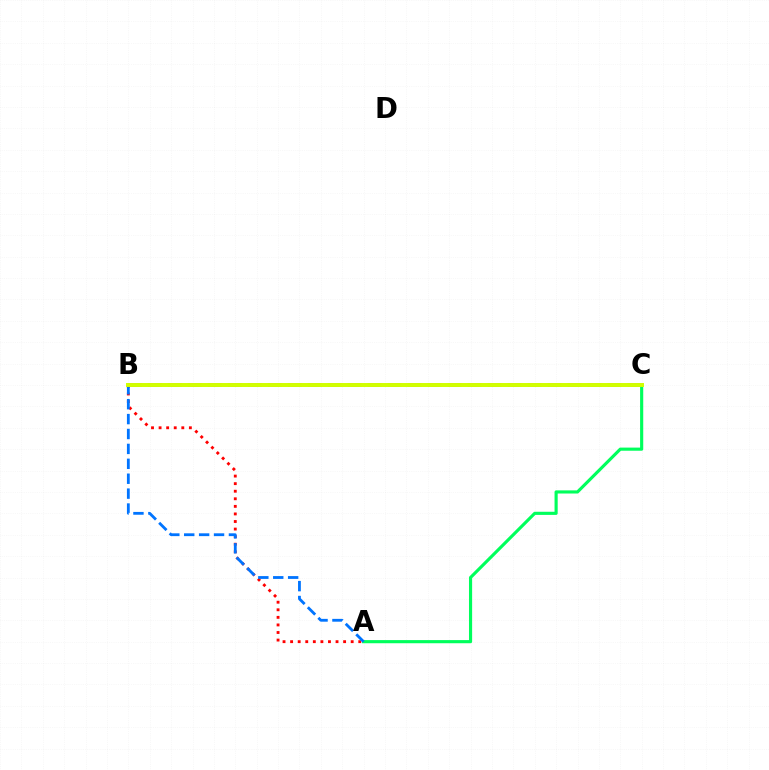{('A', 'B'): [{'color': '#ff0000', 'line_style': 'dotted', 'thickness': 2.06}, {'color': '#0074ff', 'line_style': 'dashed', 'thickness': 2.03}], ('A', 'C'): [{'color': '#00ff5c', 'line_style': 'solid', 'thickness': 2.26}], ('B', 'C'): [{'color': '#b900ff', 'line_style': 'dashed', 'thickness': 2.71}, {'color': '#d1ff00', 'line_style': 'solid', 'thickness': 2.85}]}